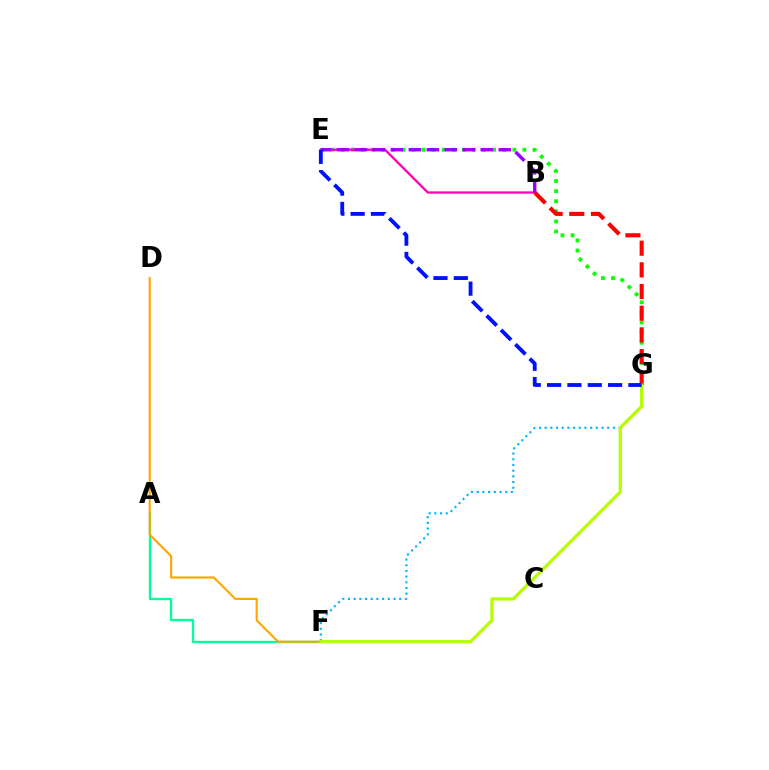{('E', 'G'): [{'color': '#08ff00', 'line_style': 'dotted', 'thickness': 2.74}, {'color': '#0010ff', 'line_style': 'dashed', 'thickness': 2.76}], ('A', 'F'): [{'color': '#00ff9d', 'line_style': 'solid', 'thickness': 1.69}], ('B', 'E'): [{'color': '#ff00bd', 'line_style': 'solid', 'thickness': 1.66}, {'color': '#9b00ff', 'line_style': 'dashed', 'thickness': 2.44}], ('B', 'G'): [{'color': '#ff0000', 'line_style': 'dashed', 'thickness': 2.94}], ('F', 'G'): [{'color': '#00b5ff', 'line_style': 'dotted', 'thickness': 1.55}, {'color': '#b3ff00', 'line_style': 'solid', 'thickness': 2.31}], ('D', 'F'): [{'color': '#ffa500', 'line_style': 'solid', 'thickness': 1.52}]}